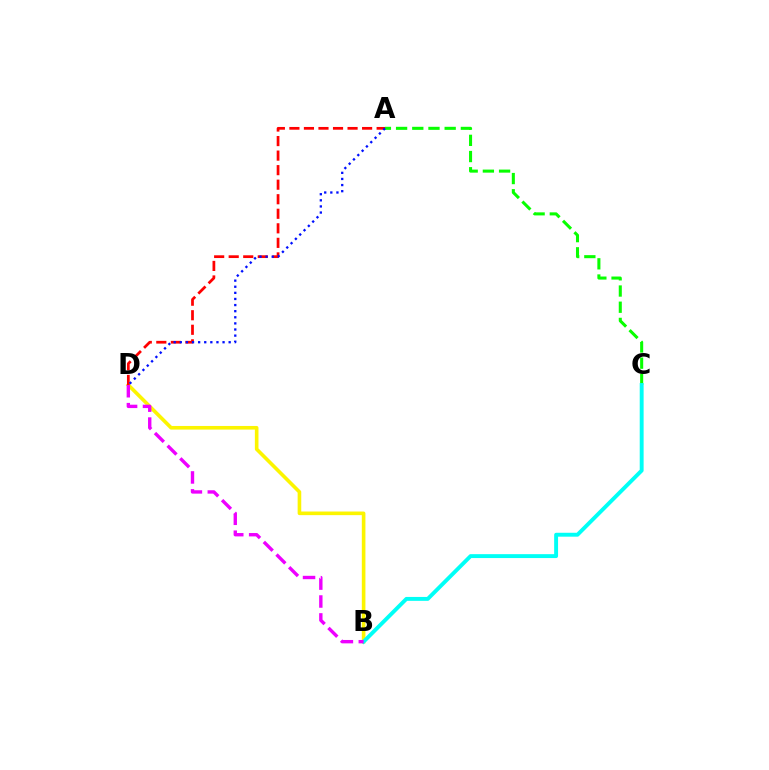{('A', 'C'): [{'color': '#08ff00', 'line_style': 'dashed', 'thickness': 2.2}], ('B', 'D'): [{'color': '#fcf500', 'line_style': 'solid', 'thickness': 2.6}, {'color': '#ee00ff', 'line_style': 'dashed', 'thickness': 2.43}], ('B', 'C'): [{'color': '#00fff6', 'line_style': 'solid', 'thickness': 2.81}], ('A', 'D'): [{'color': '#ff0000', 'line_style': 'dashed', 'thickness': 1.98}, {'color': '#0010ff', 'line_style': 'dotted', 'thickness': 1.66}]}